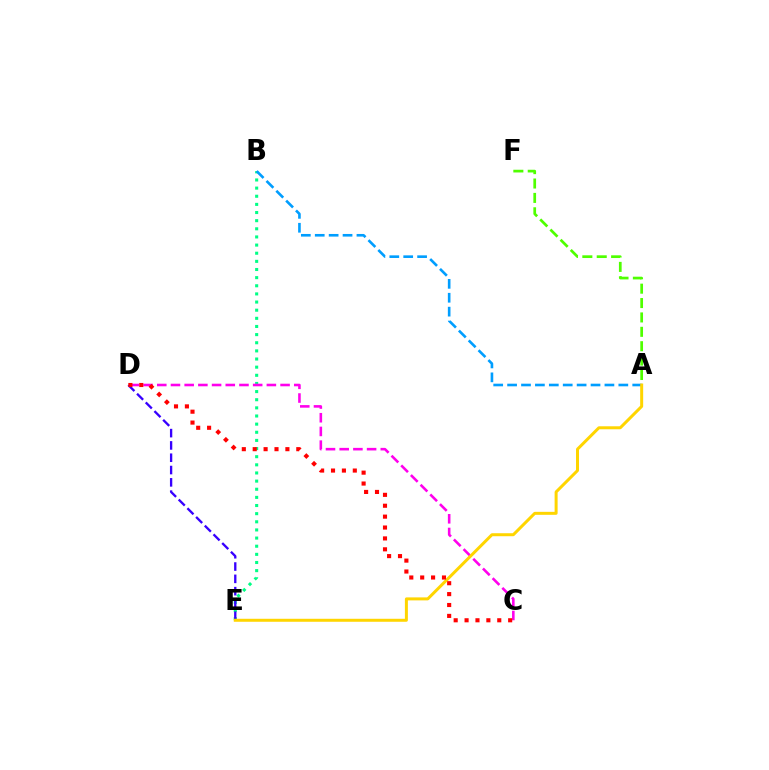{('B', 'E'): [{'color': '#00ff86', 'line_style': 'dotted', 'thickness': 2.21}], ('A', 'F'): [{'color': '#4fff00', 'line_style': 'dashed', 'thickness': 1.95}], ('C', 'D'): [{'color': '#ff00ed', 'line_style': 'dashed', 'thickness': 1.86}, {'color': '#ff0000', 'line_style': 'dotted', 'thickness': 2.96}], ('D', 'E'): [{'color': '#3700ff', 'line_style': 'dashed', 'thickness': 1.67}], ('A', 'B'): [{'color': '#009eff', 'line_style': 'dashed', 'thickness': 1.89}], ('A', 'E'): [{'color': '#ffd500', 'line_style': 'solid', 'thickness': 2.16}]}